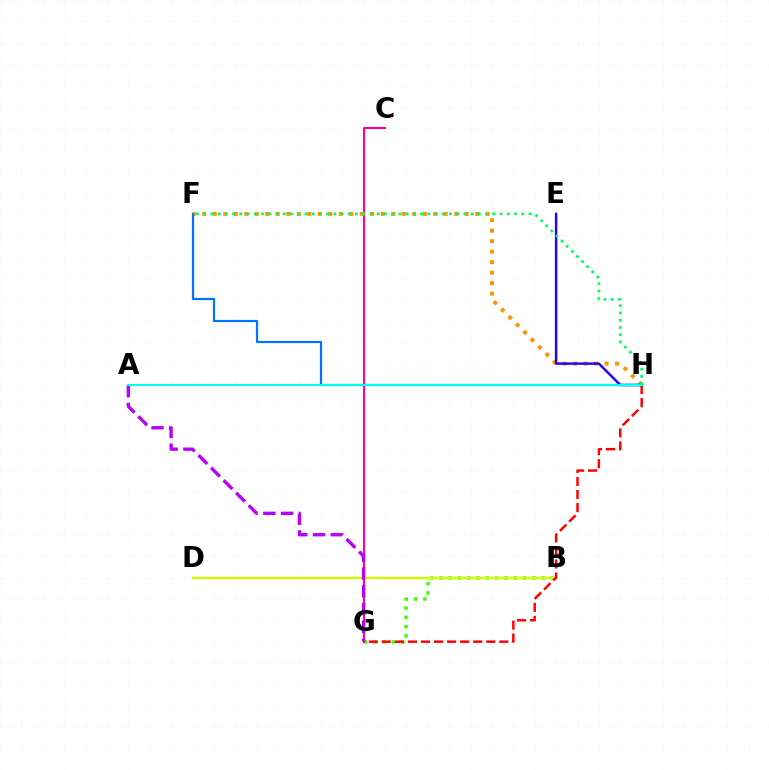{('C', 'G'): [{'color': '#ff00ac', 'line_style': 'solid', 'thickness': 1.52}], ('F', 'H'): [{'color': '#ff9400', 'line_style': 'dotted', 'thickness': 2.85}, {'color': '#0074ff', 'line_style': 'solid', 'thickness': 1.57}, {'color': '#00ff5c', 'line_style': 'dotted', 'thickness': 1.96}], ('B', 'G'): [{'color': '#3dff00', 'line_style': 'dotted', 'thickness': 2.52}], ('B', 'D'): [{'color': '#d1ff00', 'line_style': 'solid', 'thickness': 1.72}], ('G', 'H'): [{'color': '#ff0000', 'line_style': 'dashed', 'thickness': 1.77}], ('E', 'H'): [{'color': '#2500ff', 'line_style': 'solid', 'thickness': 1.76}], ('A', 'G'): [{'color': '#b900ff', 'line_style': 'dashed', 'thickness': 2.41}], ('A', 'H'): [{'color': '#00fff6', 'line_style': 'solid', 'thickness': 1.51}]}